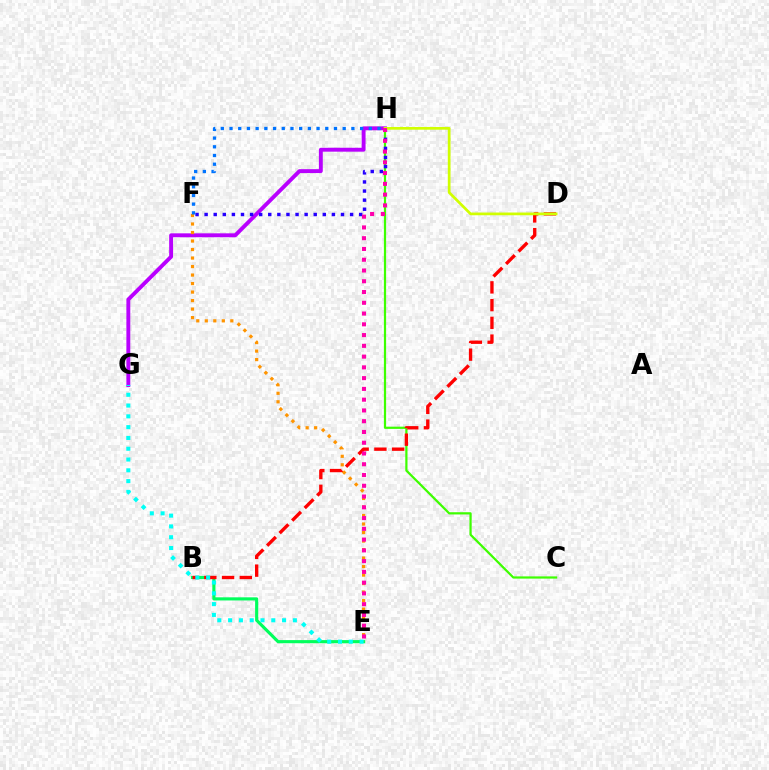{('B', 'E'): [{'color': '#00ff5c', 'line_style': 'solid', 'thickness': 2.25}], ('C', 'H'): [{'color': '#3dff00', 'line_style': 'solid', 'thickness': 1.6}], ('G', 'H'): [{'color': '#b900ff', 'line_style': 'solid', 'thickness': 2.8}], ('B', 'D'): [{'color': '#ff0000', 'line_style': 'dashed', 'thickness': 2.41}], ('F', 'H'): [{'color': '#2500ff', 'line_style': 'dotted', 'thickness': 2.47}, {'color': '#0074ff', 'line_style': 'dotted', 'thickness': 2.37}], ('D', 'H'): [{'color': '#d1ff00', 'line_style': 'solid', 'thickness': 1.97}], ('E', 'F'): [{'color': '#ff9400', 'line_style': 'dotted', 'thickness': 2.31}], ('E', 'H'): [{'color': '#ff00ac', 'line_style': 'dotted', 'thickness': 2.92}], ('E', 'G'): [{'color': '#00fff6', 'line_style': 'dotted', 'thickness': 2.93}]}